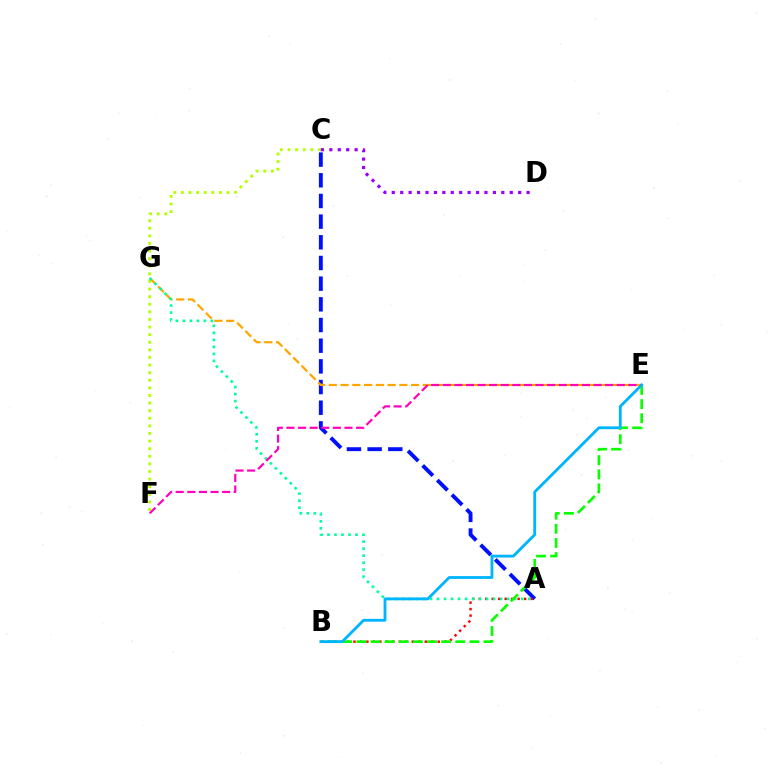{('A', 'C'): [{'color': '#0010ff', 'line_style': 'dashed', 'thickness': 2.81}], ('A', 'B'): [{'color': '#ff0000', 'line_style': 'dotted', 'thickness': 1.76}], ('E', 'G'): [{'color': '#ffa500', 'line_style': 'dashed', 'thickness': 1.6}], ('C', 'F'): [{'color': '#b3ff00', 'line_style': 'dotted', 'thickness': 2.07}], ('C', 'D'): [{'color': '#9b00ff', 'line_style': 'dotted', 'thickness': 2.29}], ('A', 'G'): [{'color': '#00ff9d', 'line_style': 'dotted', 'thickness': 1.9}], ('B', 'E'): [{'color': '#08ff00', 'line_style': 'dashed', 'thickness': 1.92}, {'color': '#00b5ff', 'line_style': 'solid', 'thickness': 2.04}], ('E', 'F'): [{'color': '#ff00bd', 'line_style': 'dashed', 'thickness': 1.58}]}